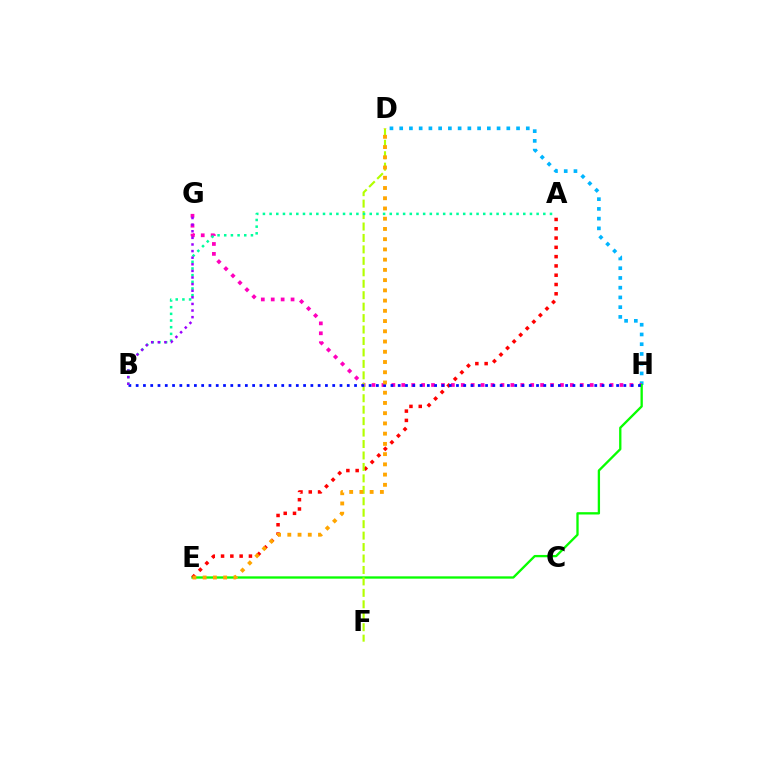{('D', 'H'): [{'color': '#00b5ff', 'line_style': 'dotted', 'thickness': 2.65}], ('G', 'H'): [{'color': '#ff00bd', 'line_style': 'dotted', 'thickness': 2.69}], ('E', 'H'): [{'color': '#08ff00', 'line_style': 'solid', 'thickness': 1.67}], ('A', 'E'): [{'color': '#ff0000', 'line_style': 'dotted', 'thickness': 2.52}], ('D', 'F'): [{'color': '#b3ff00', 'line_style': 'dashed', 'thickness': 1.56}], ('B', 'H'): [{'color': '#0010ff', 'line_style': 'dotted', 'thickness': 1.98}], ('A', 'B'): [{'color': '#00ff9d', 'line_style': 'dotted', 'thickness': 1.81}], ('B', 'G'): [{'color': '#9b00ff', 'line_style': 'dotted', 'thickness': 1.8}], ('D', 'E'): [{'color': '#ffa500', 'line_style': 'dotted', 'thickness': 2.78}]}